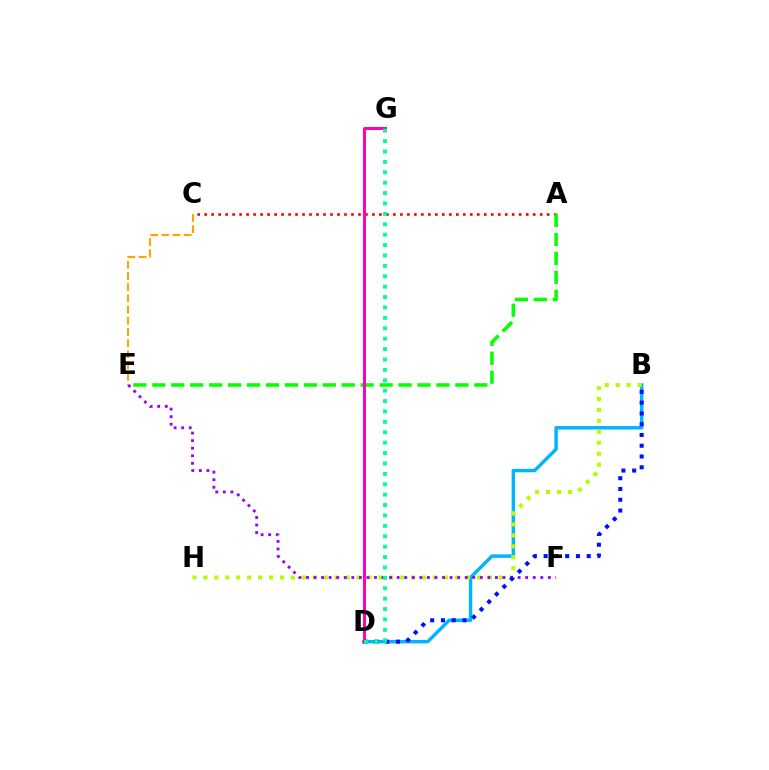{('B', 'D'): [{'color': '#00b5ff', 'line_style': 'solid', 'thickness': 2.48}, {'color': '#0010ff', 'line_style': 'dotted', 'thickness': 2.93}], ('B', 'H'): [{'color': '#b3ff00', 'line_style': 'dotted', 'thickness': 2.97}], ('A', 'C'): [{'color': '#ff0000', 'line_style': 'dotted', 'thickness': 1.9}], ('A', 'E'): [{'color': '#08ff00', 'line_style': 'dashed', 'thickness': 2.57}], ('C', 'E'): [{'color': '#ffa500', 'line_style': 'dashed', 'thickness': 1.52}], ('E', 'F'): [{'color': '#9b00ff', 'line_style': 'dotted', 'thickness': 2.05}], ('D', 'G'): [{'color': '#ff00bd', 'line_style': 'solid', 'thickness': 2.18}, {'color': '#00ff9d', 'line_style': 'dotted', 'thickness': 2.83}]}